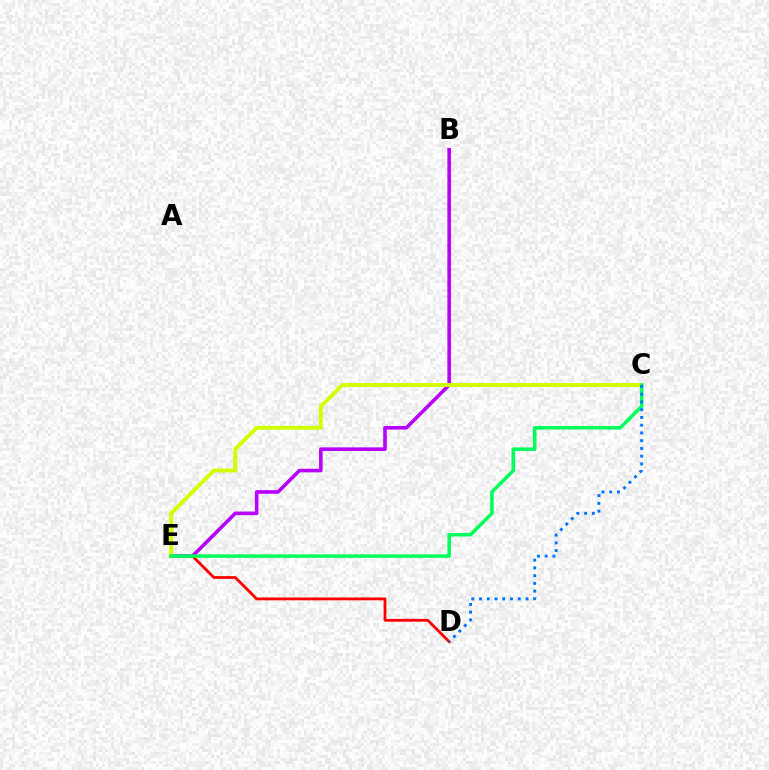{('D', 'E'): [{'color': '#ff0000', 'line_style': 'solid', 'thickness': 2.02}], ('B', 'E'): [{'color': '#b900ff', 'line_style': 'solid', 'thickness': 2.59}], ('C', 'E'): [{'color': '#d1ff00', 'line_style': 'solid', 'thickness': 2.8}, {'color': '#00ff5c', 'line_style': 'solid', 'thickness': 2.56}], ('C', 'D'): [{'color': '#0074ff', 'line_style': 'dotted', 'thickness': 2.1}]}